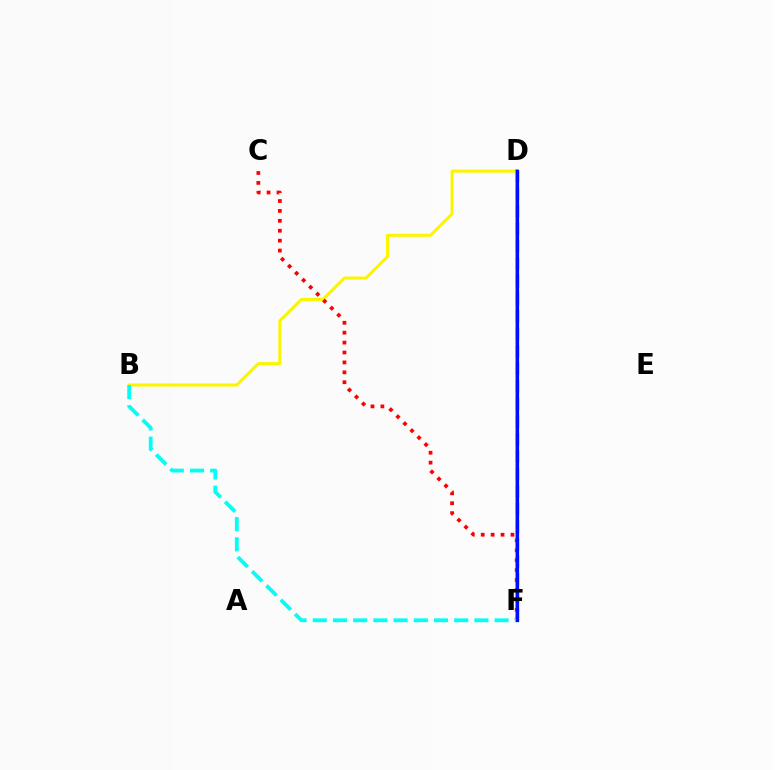{('B', 'D'): [{'color': '#fcf500', 'line_style': 'solid', 'thickness': 2.19}], ('D', 'F'): [{'color': '#08ff00', 'line_style': 'solid', 'thickness': 2.57}, {'color': '#ee00ff', 'line_style': 'dashed', 'thickness': 2.38}, {'color': '#0010ff', 'line_style': 'solid', 'thickness': 2.32}], ('C', 'F'): [{'color': '#ff0000', 'line_style': 'dotted', 'thickness': 2.69}], ('B', 'F'): [{'color': '#00fff6', 'line_style': 'dashed', 'thickness': 2.74}]}